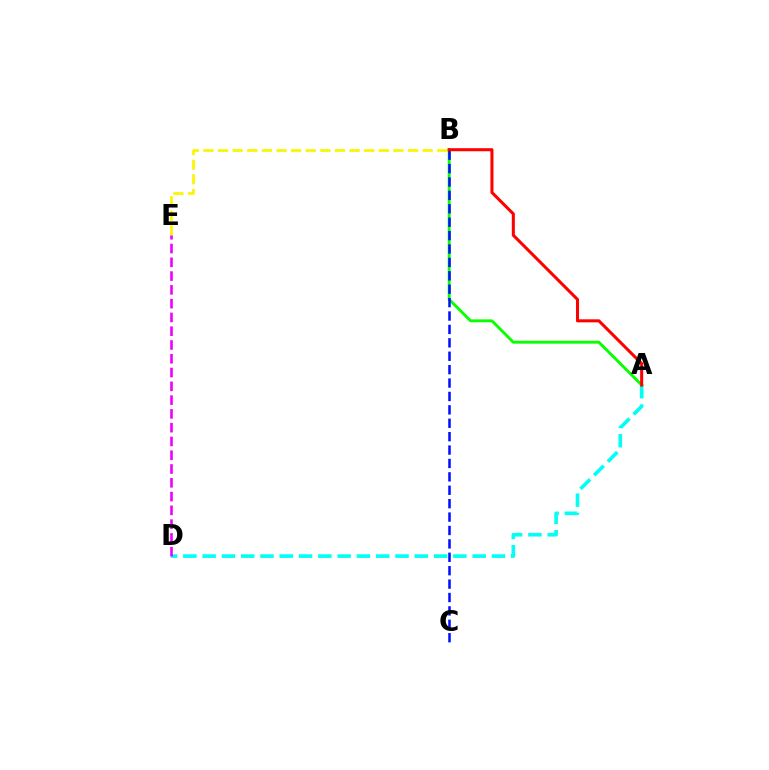{('B', 'E'): [{'color': '#fcf500', 'line_style': 'dashed', 'thickness': 1.98}], ('A', 'D'): [{'color': '#00fff6', 'line_style': 'dashed', 'thickness': 2.62}], ('A', 'B'): [{'color': '#08ff00', 'line_style': 'solid', 'thickness': 2.07}, {'color': '#ff0000', 'line_style': 'solid', 'thickness': 2.2}], ('B', 'C'): [{'color': '#0010ff', 'line_style': 'dashed', 'thickness': 1.82}], ('D', 'E'): [{'color': '#ee00ff', 'line_style': 'dashed', 'thickness': 1.87}]}